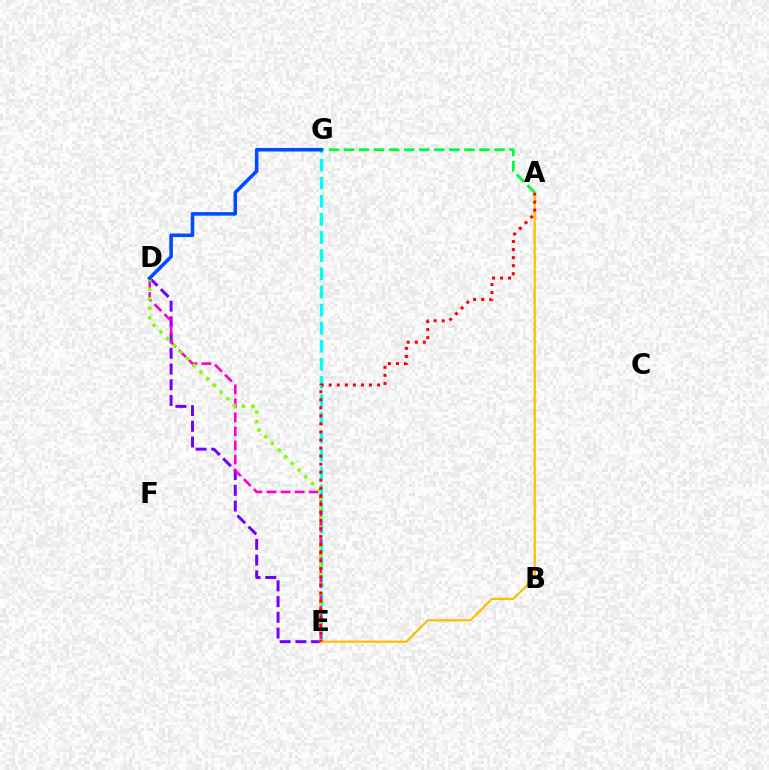{('E', 'G'): [{'color': '#00fff6', 'line_style': 'dashed', 'thickness': 2.46}], ('D', 'E'): [{'color': '#7200ff', 'line_style': 'dashed', 'thickness': 2.14}, {'color': '#ff00cf', 'line_style': 'dashed', 'thickness': 1.91}, {'color': '#84ff00', 'line_style': 'dotted', 'thickness': 2.57}], ('A', 'E'): [{'color': '#ffbd00', 'line_style': 'solid', 'thickness': 1.58}, {'color': '#ff0000', 'line_style': 'dotted', 'thickness': 2.19}], ('A', 'G'): [{'color': '#00ff39', 'line_style': 'dashed', 'thickness': 2.04}], ('D', 'G'): [{'color': '#004bff', 'line_style': 'solid', 'thickness': 2.55}]}